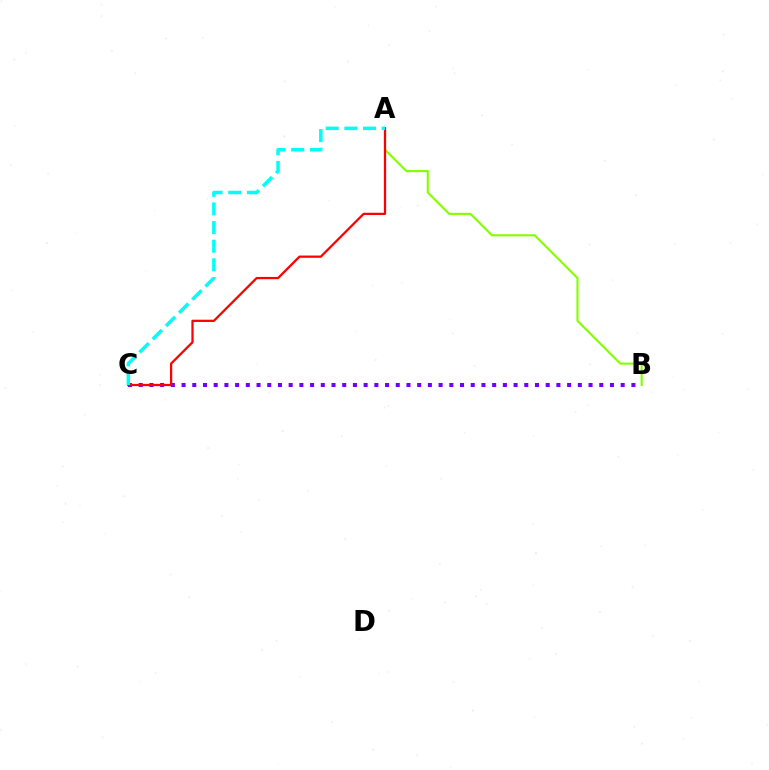{('B', 'C'): [{'color': '#7200ff', 'line_style': 'dotted', 'thickness': 2.91}], ('A', 'B'): [{'color': '#84ff00', 'line_style': 'solid', 'thickness': 1.52}], ('A', 'C'): [{'color': '#ff0000', 'line_style': 'solid', 'thickness': 1.62}, {'color': '#00fff6', 'line_style': 'dashed', 'thickness': 2.53}]}